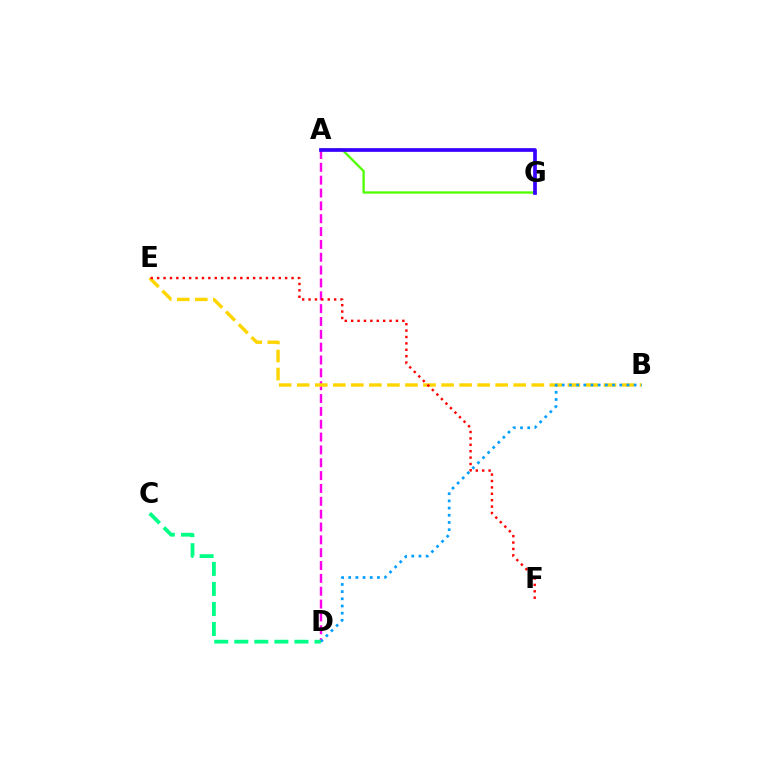{('A', 'D'): [{'color': '#ff00ed', 'line_style': 'dashed', 'thickness': 1.74}], ('A', 'G'): [{'color': '#4fff00', 'line_style': 'solid', 'thickness': 1.66}, {'color': '#3700ff', 'line_style': 'solid', 'thickness': 2.66}], ('B', 'E'): [{'color': '#ffd500', 'line_style': 'dashed', 'thickness': 2.45}], ('E', 'F'): [{'color': '#ff0000', 'line_style': 'dotted', 'thickness': 1.74}], ('B', 'D'): [{'color': '#009eff', 'line_style': 'dotted', 'thickness': 1.95}], ('C', 'D'): [{'color': '#00ff86', 'line_style': 'dashed', 'thickness': 2.72}]}